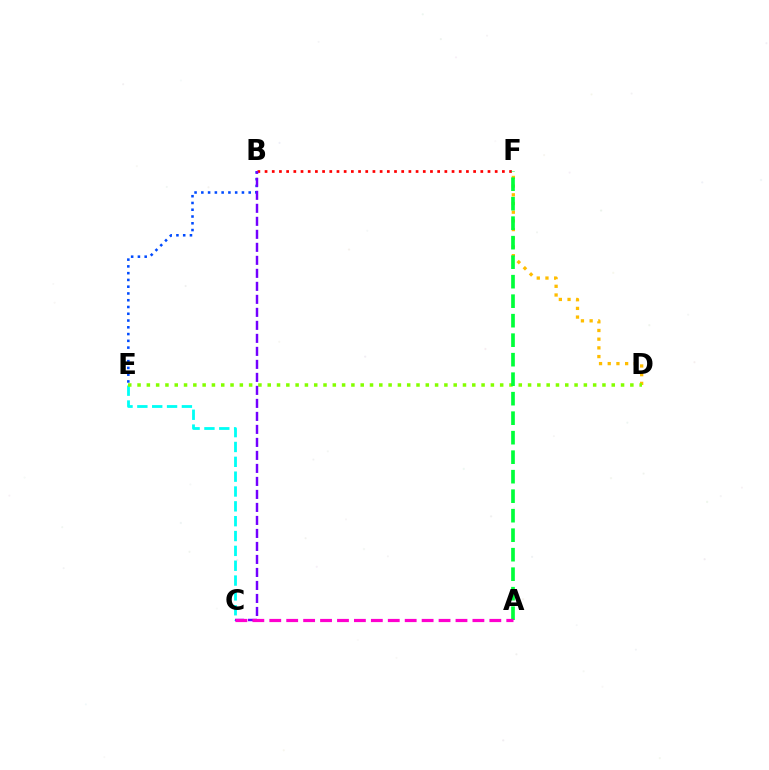{('D', 'F'): [{'color': '#ffbd00', 'line_style': 'dotted', 'thickness': 2.36}], ('C', 'E'): [{'color': '#00fff6', 'line_style': 'dashed', 'thickness': 2.02}], ('B', 'E'): [{'color': '#004bff', 'line_style': 'dotted', 'thickness': 1.84}], ('B', 'F'): [{'color': '#ff0000', 'line_style': 'dotted', 'thickness': 1.95}], ('D', 'E'): [{'color': '#84ff00', 'line_style': 'dotted', 'thickness': 2.53}], ('A', 'F'): [{'color': '#00ff39', 'line_style': 'dashed', 'thickness': 2.65}], ('B', 'C'): [{'color': '#7200ff', 'line_style': 'dashed', 'thickness': 1.77}], ('A', 'C'): [{'color': '#ff00cf', 'line_style': 'dashed', 'thickness': 2.3}]}